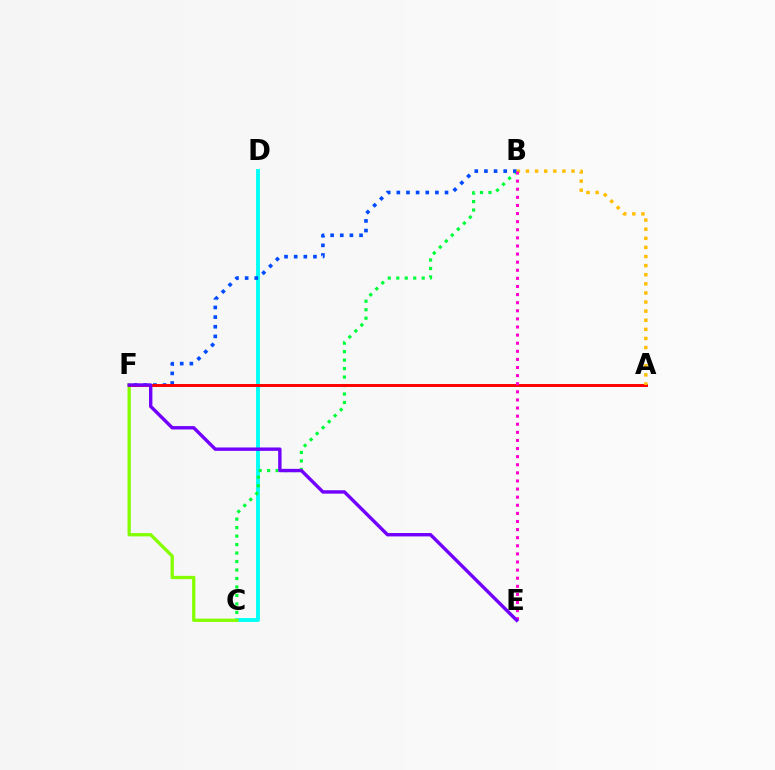{('C', 'D'): [{'color': '#00fff6', 'line_style': 'solid', 'thickness': 2.78}], ('B', 'C'): [{'color': '#00ff39', 'line_style': 'dotted', 'thickness': 2.3}], ('C', 'F'): [{'color': '#84ff00', 'line_style': 'solid', 'thickness': 2.38}], ('B', 'F'): [{'color': '#004bff', 'line_style': 'dotted', 'thickness': 2.62}], ('A', 'F'): [{'color': '#ff0000', 'line_style': 'solid', 'thickness': 2.11}], ('A', 'B'): [{'color': '#ffbd00', 'line_style': 'dotted', 'thickness': 2.47}], ('B', 'E'): [{'color': '#ff00cf', 'line_style': 'dotted', 'thickness': 2.2}], ('E', 'F'): [{'color': '#7200ff', 'line_style': 'solid', 'thickness': 2.44}]}